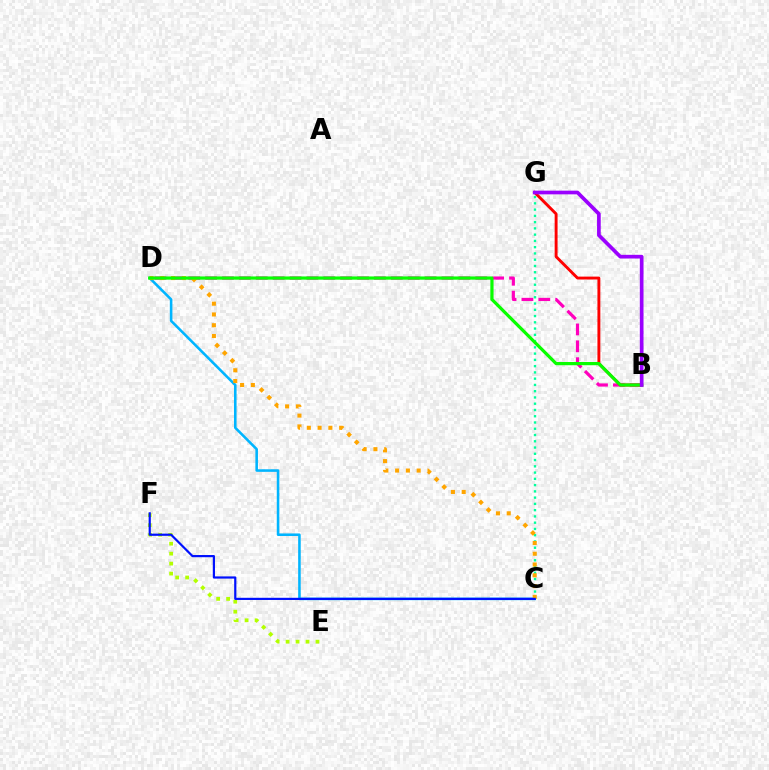{('B', 'D'): [{'color': '#ff00bd', 'line_style': 'dashed', 'thickness': 2.29}, {'color': '#08ff00', 'line_style': 'solid', 'thickness': 2.31}], ('C', 'G'): [{'color': '#00ff9d', 'line_style': 'dotted', 'thickness': 1.7}], ('E', 'F'): [{'color': '#b3ff00', 'line_style': 'dotted', 'thickness': 2.71}], ('B', 'G'): [{'color': '#ff0000', 'line_style': 'solid', 'thickness': 2.09}, {'color': '#9b00ff', 'line_style': 'solid', 'thickness': 2.65}], ('C', 'D'): [{'color': '#00b5ff', 'line_style': 'solid', 'thickness': 1.85}, {'color': '#ffa500', 'line_style': 'dotted', 'thickness': 2.93}], ('C', 'F'): [{'color': '#0010ff', 'line_style': 'solid', 'thickness': 1.58}]}